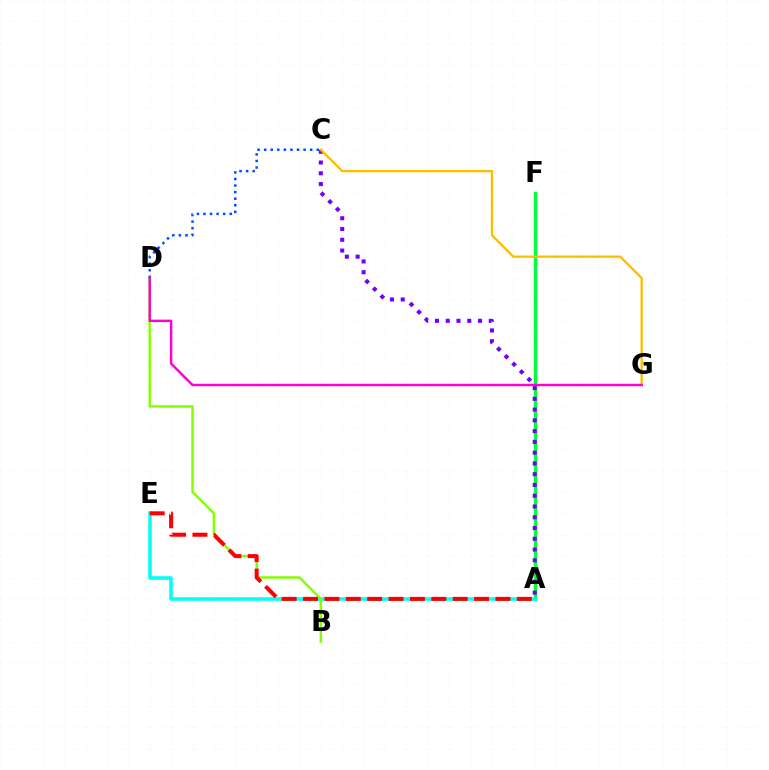{('A', 'F'): [{'color': '#00ff39', 'line_style': 'solid', 'thickness': 2.48}], ('A', 'C'): [{'color': '#7200ff', 'line_style': 'dotted', 'thickness': 2.92}], ('C', 'G'): [{'color': '#ffbd00', 'line_style': 'solid', 'thickness': 1.65}], ('A', 'E'): [{'color': '#00fff6', 'line_style': 'solid', 'thickness': 2.53}, {'color': '#ff0000', 'line_style': 'dashed', 'thickness': 2.9}], ('B', 'D'): [{'color': '#84ff00', 'line_style': 'solid', 'thickness': 1.78}], ('C', 'D'): [{'color': '#004bff', 'line_style': 'dotted', 'thickness': 1.79}], ('D', 'G'): [{'color': '#ff00cf', 'line_style': 'solid', 'thickness': 1.76}]}